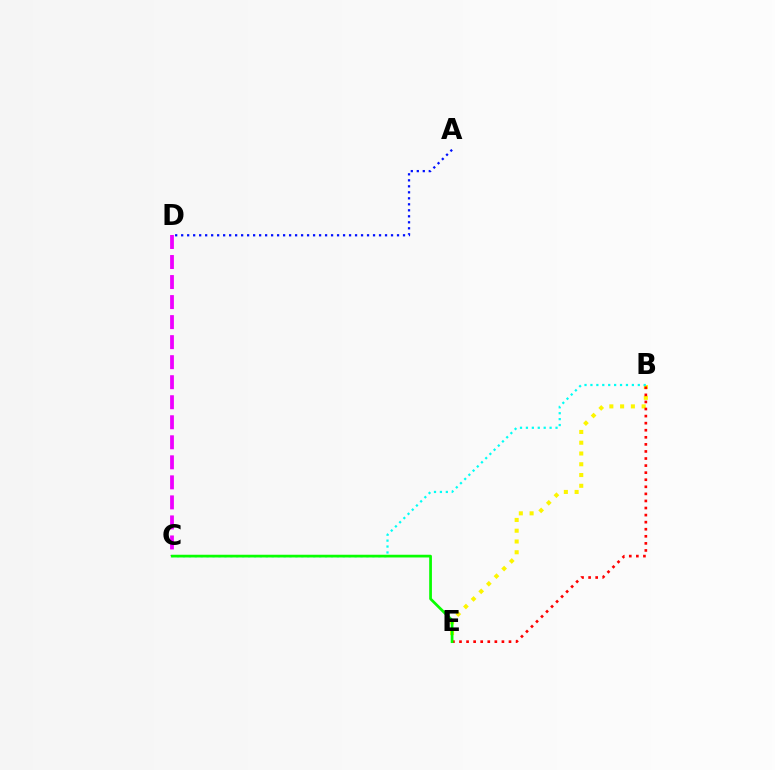{('B', 'E'): [{'color': '#fcf500', 'line_style': 'dotted', 'thickness': 2.93}, {'color': '#ff0000', 'line_style': 'dotted', 'thickness': 1.92}], ('A', 'D'): [{'color': '#0010ff', 'line_style': 'dotted', 'thickness': 1.63}], ('B', 'C'): [{'color': '#00fff6', 'line_style': 'dotted', 'thickness': 1.61}], ('C', 'D'): [{'color': '#ee00ff', 'line_style': 'dashed', 'thickness': 2.72}], ('C', 'E'): [{'color': '#08ff00', 'line_style': 'solid', 'thickness': 1.96}]}